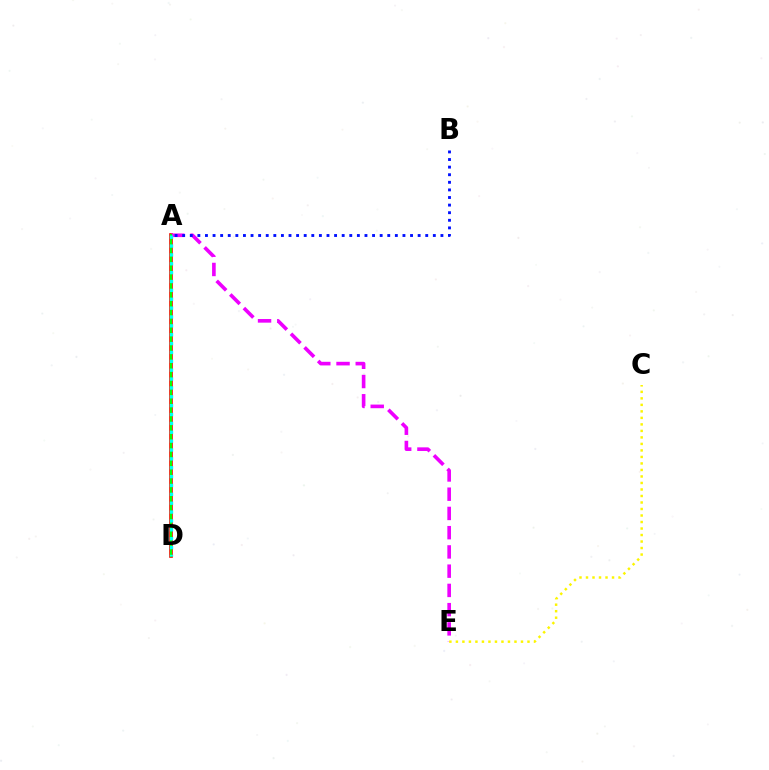{('A', 'D'): [{'color': '#ff0000', 'line_style': 'solid', 'thickness': 2.62}, {'color': '#08ff00', 'line_style': 'solid', 'thickness': 1.55}, {'color': '#00fff6', 'line_style': 'dotted', 'thickness': 2.41}], ('A', 'E'): [{'color': '#ee00ff', 'line_style': 'dashed', 'thickness': 2.61}], ('A', 'B'): [{'color': '#0010ff', 'line_style': 'dotted', 'thickness': 2.06}], ('C', 'E'): [{'color': '#fcf500', 'line_style': 'dotted', 'thickness': 1.77}]}